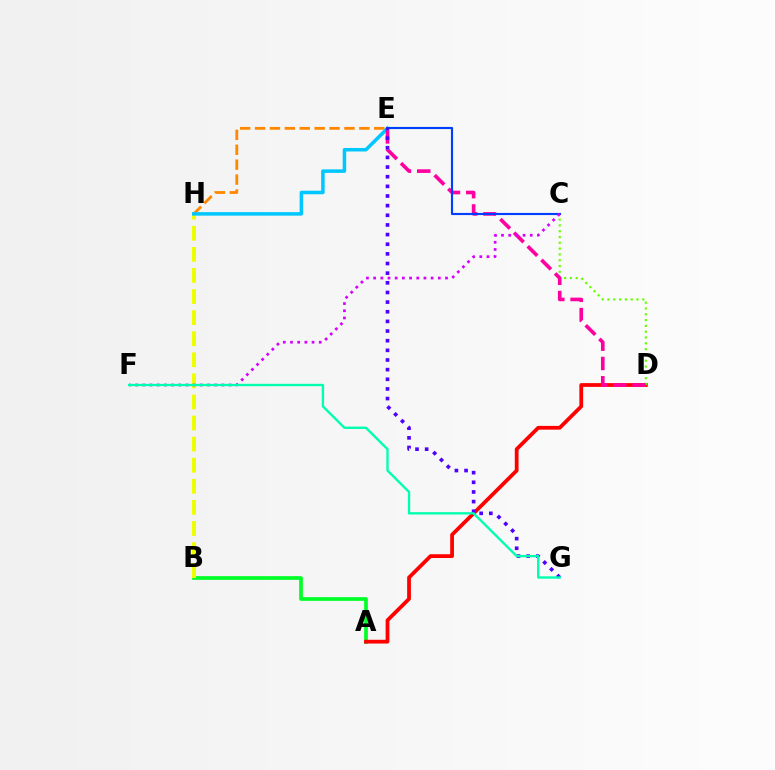{('A', 'B'): [{'color': '#00ff27', 'line_style': 'solid', 'thickness': 2.67}], ('E', 'H'): [{'color': '#ff8800', 'line_style': 'dashed', 'thickness': 2.02}, {'color': '#00c7ff', 'line_style': 'solid', 'thickness': 2.53}], ('A', 'D'): [{'color': '#ff0000', 'line_style': 'solid', 'thickness': 2.71}], ('B', 'H'): [{'color': '#eeff00', 'line_style': 'dashed', 'thickness': 2.86}], ('C', 'D'): [{'color': '#66ff00', 'line_style': 'dotted', 'thickness': 1.58}], ('D', 'E'): [{'color': '#ff00a0', 'line_style': 'dashed', 'thickness': 2.62}], ('C', 'E'): [{'color': '#003fff', 'line_style': 'solid', 'thickness': 1.54}], ('C', 'F'): [{'color': '#d600ff', 'line_style': 'dotted', 'thickness': 1.95}], ('E', 'G'): [{'color': '#4f00ff', 'line_style': 'dotted', 'thickness': 2.62}], ('F', 'G'): [{'color': '#00ffaf', 'line_style': 'solid', 'thickness': 1.7}]}